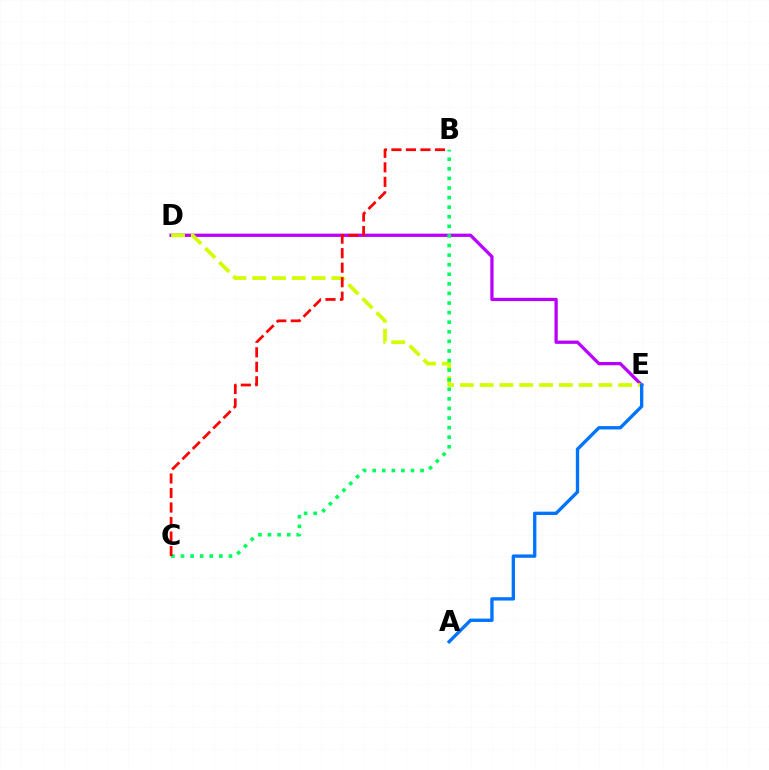{('D', 'E'): [{'color': '#b900ff', 'line_style': 'solid', 'thickness': 2.35}, {'color': '#d1ff00', 'line_style': 'dashed', 'thickness': 2.69}], ('B', 'C'): [{'color': '#00ff5c', 'line_style': 'dotted', 'thickness': 2.6}, {'color': '#ff0000', 'line_style': 'dashed', 'thickness': 1.97}], ('A', 'E'): [{'color': '#0074ff', 'line_style': 'solid', 'thickness': 2.41}]}